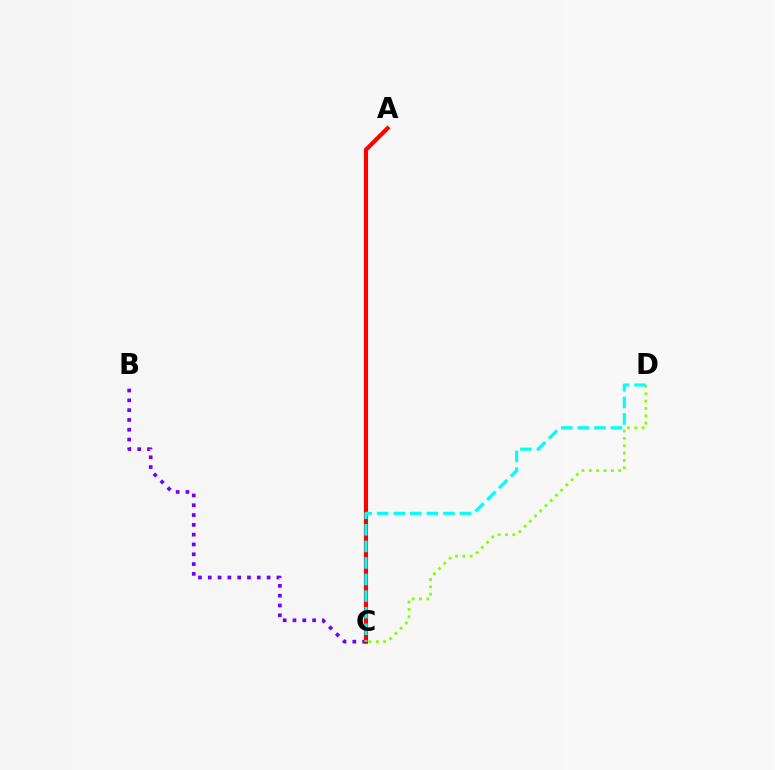{('C', 'D'): [{'color': '#84ff00', 'line_style': 'dotted', 'thickness': 2.0}, {'color': '#00fff6', 'line_style': 'dashed', 'thickness': 2.25}], ('B', 'C'): [{'color': '#7200ff', 'line_style': 'dotted', 'thickness': 2.66}], ('A', 'C'): [{'color': '#ff0000', 'line_style': 'solid', 'thickness': 2.99}]}